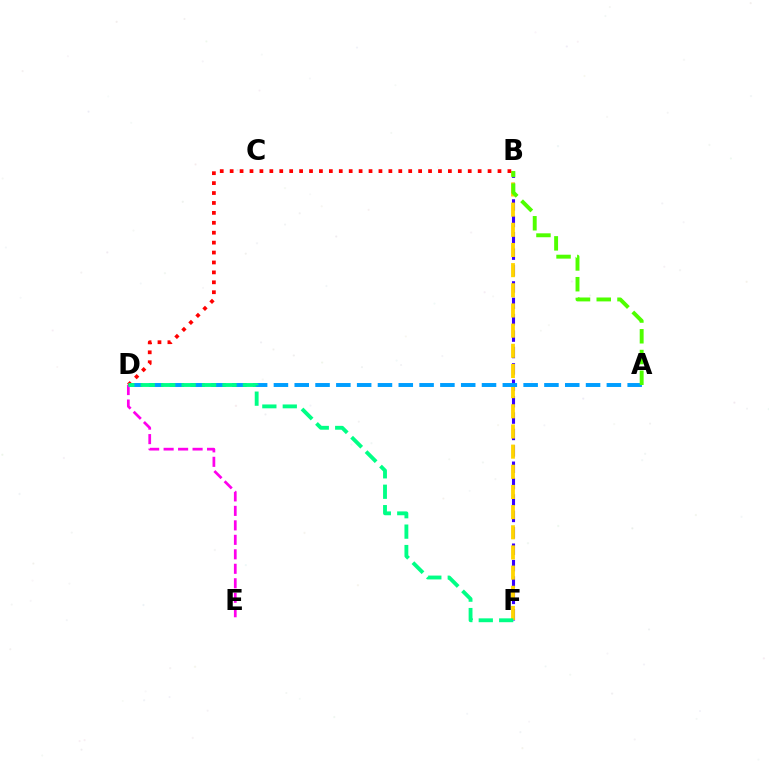{('B', 'F'): [{'color': '#3700ff', 'line_style': 'dashed', 'thickness': 2.23}, {'color': '#ffd500', 'line_style': 'dashed', 'thickness': 2.74}], ('A', 'D'): [{'color': '#009eff', 'line_style': 'dashed', 'thickness': 2.83}], ('D', 'E'): [{'color': '#ff00ed', 'line_style': 'dashed', 'thickness': 1.97}], ('B', 'D'): [{'color': '#ff0000', 'line_style': 'dotted', 'thickness': 2.7}], ('A', 'B'): [{'color': '#4fff00', 'line_style': 'dashed', 'thickness': 2.82}], ('D', 'F'): [{'color': '#00ff86', 'line_style': 'dashed', 'thickness': 2.77}]}